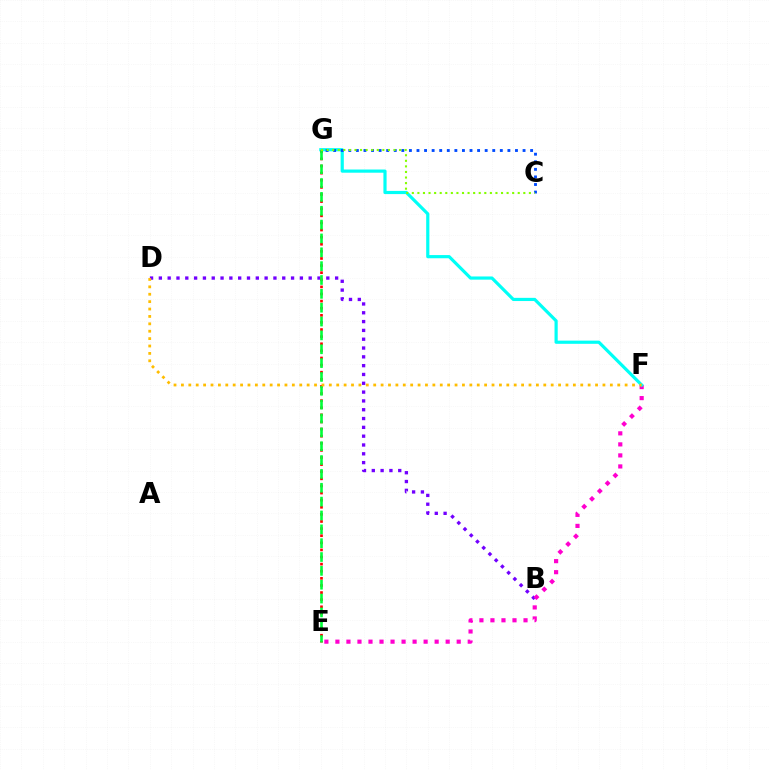{('B', 'D'): [{'color': '#7200ff', 'line_style': 'dotted', 'thickness': 2.39}], ('E', 'F'): [{'color': '#ff00cf', 'line_style': 'dotted', 'thickness': 3.0}], ('F', 'G'): [{'color': '#00fff6', 'line_style': 'solid', 'thickness': 2.29}], ('C', 'G'): [{'color': '#004bff', 'line_style': 'dotted', 'thickness': 2.06}, {'color': '#84ff00', 'line_style': 'dotted', 'thickness': 1.51}], ('E', 'G'): [{'color': '#ff0000', 'line_style': 'dotted', 'thickness': 1.93}, {'color': '#00ff39', 'line_style': 'dashed', 'thickness': 1.88}], ('D', 'F'): [{'color': '#ffbd00', 'line_style': 'dotted', 'thickness': 2.01}]}